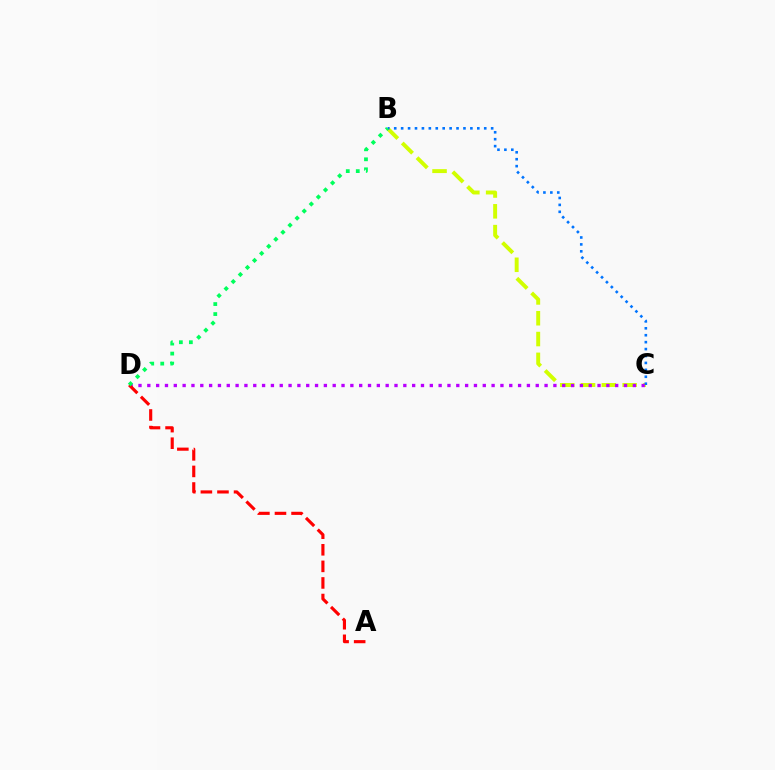{('B', 'C'): [{'color': '#d1ff00', 'line_style': 'dashed', 'thickness': 2.83}, {'color': '#0074ff', 'line_style': 'dotted', 'thickness': 1.88}], ('C', 'D'): [{'color': '#b900ff', 'line_style': 'dotted', 'thickness': 2.4}], ('A', 'D'): [{'color': '#ff0000', 'line_style': 'dashed', 'thickness': 2.25}], ('B', 'D'): [{'color': '#00ff5c', 'line_style': 'dotted', 'thickness': 2.72}]}